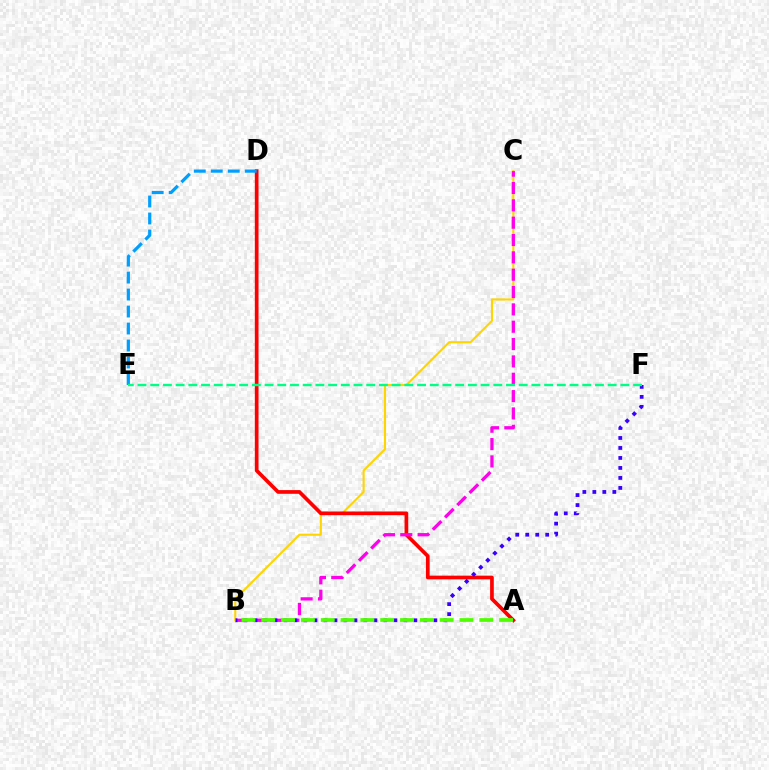{('B', 'C'): [{'color': '#ffd500', 'line_style': 'solid', 'thickness': 1.51}, {'color': '#ff00ed', 'line_style': 'dashed', 'thickness': 2.36}], ('A', 'D'): [{'color': '#ff0000', 'line_style': 'solid', 'thickness': 2.67}], ('D', 'E'): [{'color': '#009eff', 'line_style': 'dashed', 'thickness': 2.31}], ('B', 'F'): [{'color': '#3700ff', 'line_style': 'dotted', 'thickness': 2.71}], ('A', 'B'): [{'color': '#4fff00', 'line_style': 'dashed', 'thickness': 2.69}], ('E', 'F'): [{'color': '#00ff86', 'line_style': 'dashed', 'thickness': 1.73}]}